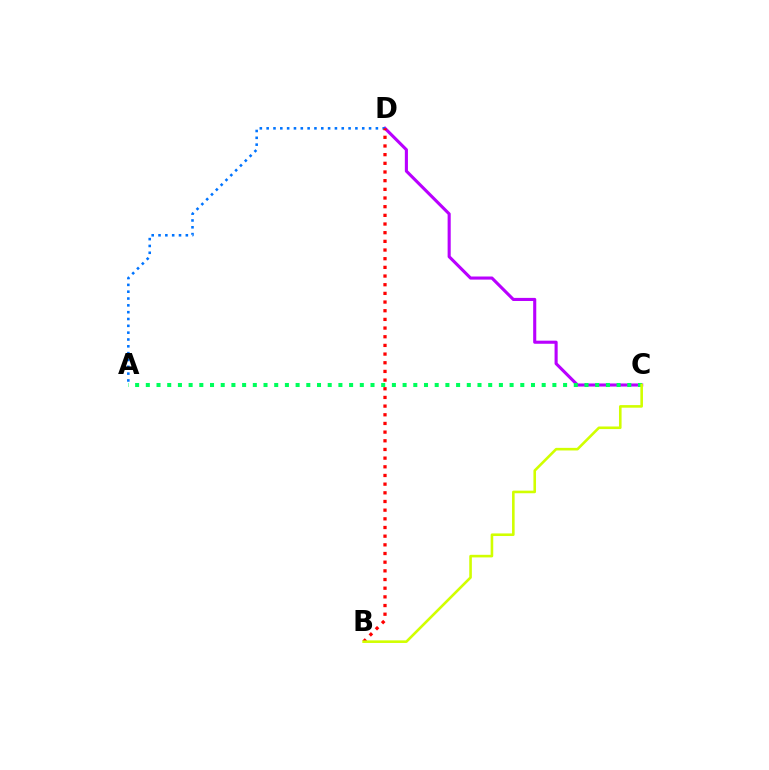{('C', 'D'): [{'color': '#b900ff', 'line_style': 'solid', 'thickness': 2.23}], ('A', 'D'): [{'color': '#0074ff', 'line_style': 'dotted', 'thickness': 1.85}], ('B', 'D'): [{'color': '#ff0000', 'line_style': 'dotted', 'thickness': 2.36}], ('A', 'C'): [{'color': '#00ff5c', 'line_style': 'dotted', 'thickness': 2.91}], ('B', 'C'): [{'color': '#d1ff00', 'line_style': 'solid', 'thickness': 1.87}]}